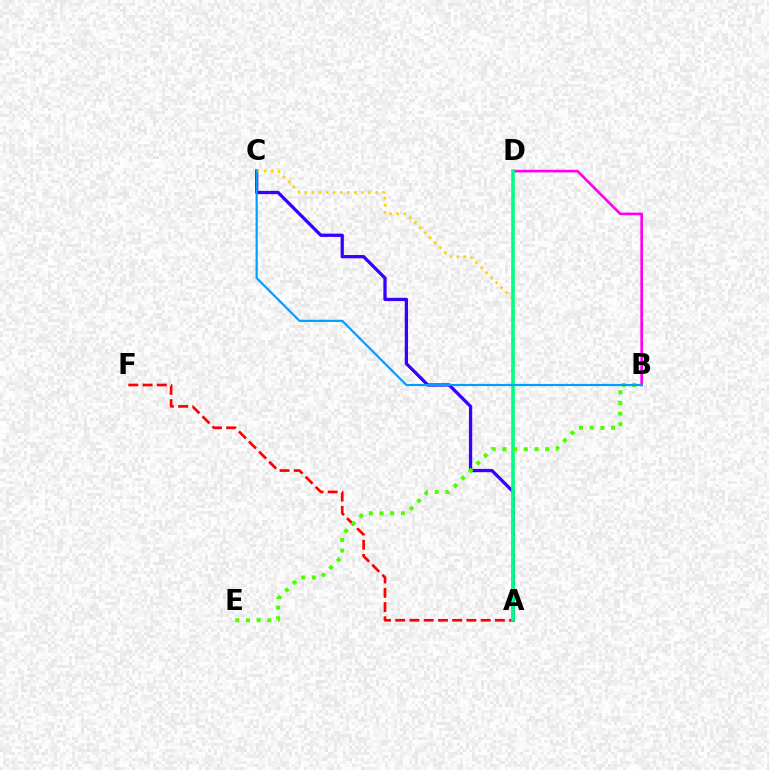{('B', 'D'): [{'color': '#ff00ed', 'line_style': 'solid', 'thickness': 1.9}], ('A', 'C'): [{'color': '#3700ff', 'line_style': 'solid', 'thickness': 2.35}, {'color': '#ffd500', 'line_style': 'dotted', 'thickness': 1.92}], ('A', 'F'): [{'color': '#ff0000', 'line_style': 'dashed', 'thickness': 1.93}], ('A', 'D'): [{'color': '#00ff86', 'line_style': 'solid', 'thickness': 2.61}], ('B', 'E'): [{'color': '#4fff00', 'line_style': 'dotted', 'thickness': 2.9}], ('B', 'C'): [{'color': '#009eff', 'line_style': 'solid', 'thickness': 1.58}]}